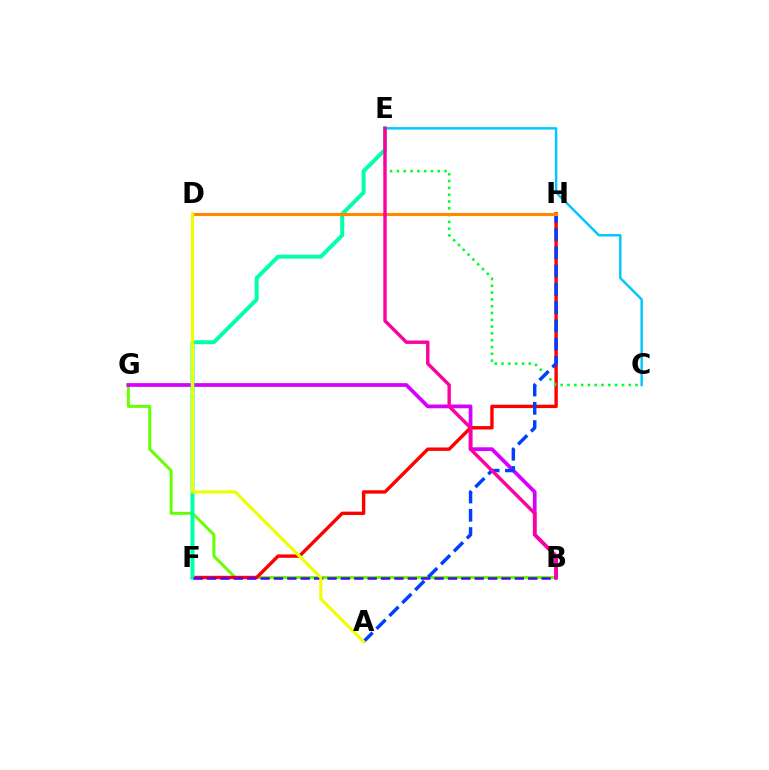{('B', 'G'): [{'color': '#66ff00', 'line_style': 'solid', 'thickness': 2.13}, {'color': '#d600ff', 'line_style': 'solid', 'thickness': 2.7}], ('F', 'H'): [{'color': '#ff0000', 'line_style': 'solid', 'thickness': 2.45}], ('E', 'F'): [{'color': '#00ffaf', 'line_style': 'solid', 'thickness': 2.86}], ('C', 'E'): [{'color': '#00ff27', 'line_style': 'dotted', 'thickness': 1.85}, {'color': '#00c7ff', 'line_style': 'solid', 'thickness': 1.76}], ('B', 'F'): [{'color': '#4f00ff', 'line_style': 'dashed', 'thickness': 1.82}], ('A', 'H'): [{'color': '#003fff', 'line_style': 'dashed', 'thickness': 2.48}], ('D', 'H'): [{'color': '#ff8800', 'line_style': 'solid', 'thickness': 2.26}], ('B', 'E'): [{'color': '#ff00a0', 'line_style': 'solid', 'thickness': 2.45}], ('A', 'D'): [{'color': '#eeff00', 'line_style': 'solid', 'thickness': 2.24}]}